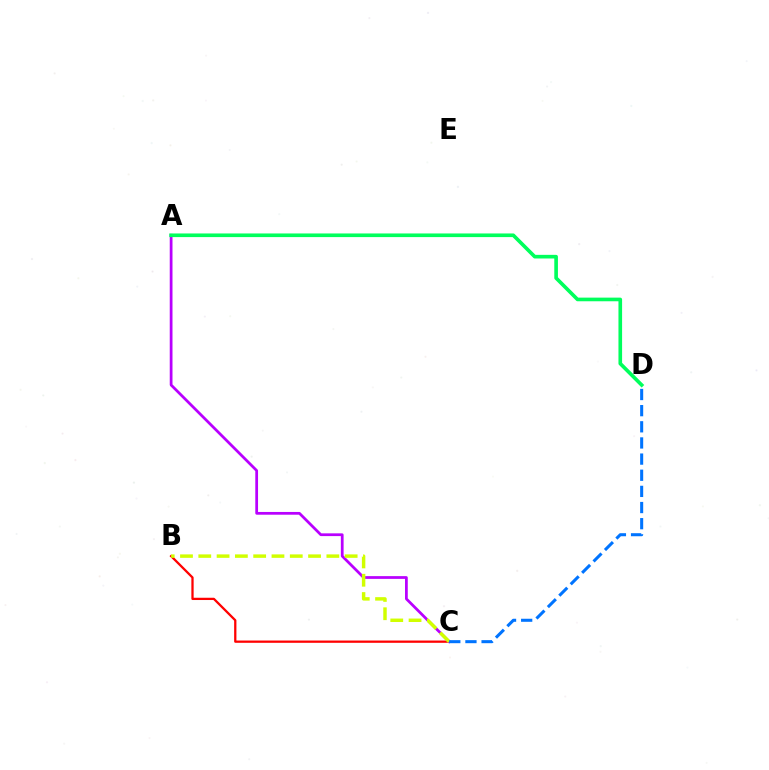{('B', 'C'): [{'color': '#ff0000', 'line_style': 'solid', 'thickness': 1.64}, {'color': '#d1ff00', 'line_style': 'dashed', 'thickness': 2.49}], ('A', 'C'): [{'color': '#b900ff', 'line_style': 'solid', 'thickness': 1.98}], ('C', 'D'): [{'color': '#0074ff', 'line_style': 'dashed', 'thickness': 2.19}], ('A', 'D'): [{'color': '#00ff5c', 'line_style': 'solid', 'thickness': 2.62}]}